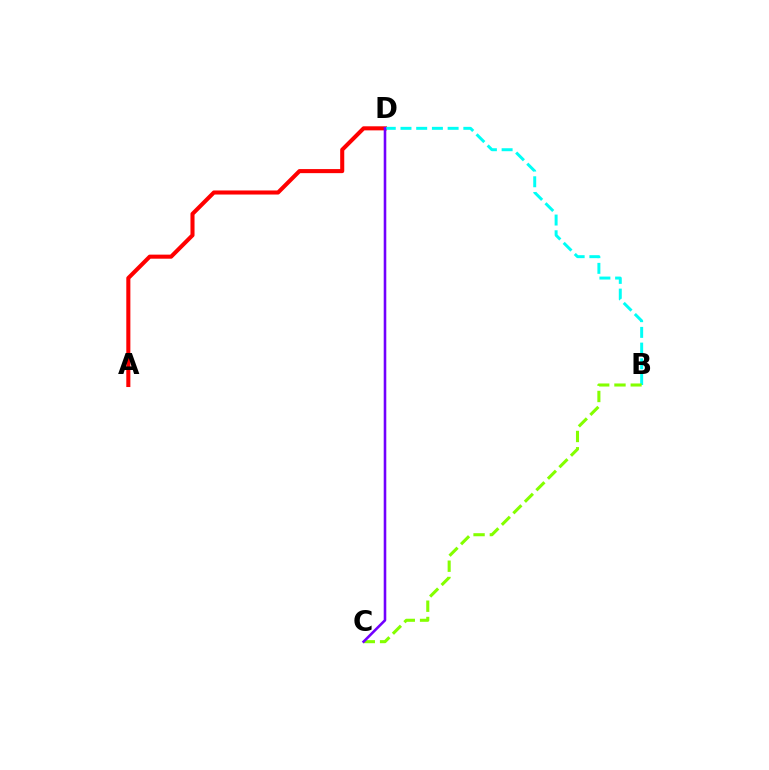{('A', 'D'): [{'color': '#ff0000', 'line_style': 'solid', 'thickness': 2.93}], ('B', 'D'): [{'color': '#00fff6', 'line_style': 'dashed', 'thickness': 2.13}], ('B', 'C'): [{'color': '#84ff00', 'line_style': 'dashed', 'thickness': 2.21}], ('C', 'D'): [{'color': '#7200ff', 'line_style': 'solid', 'thickness': 1.86}]}